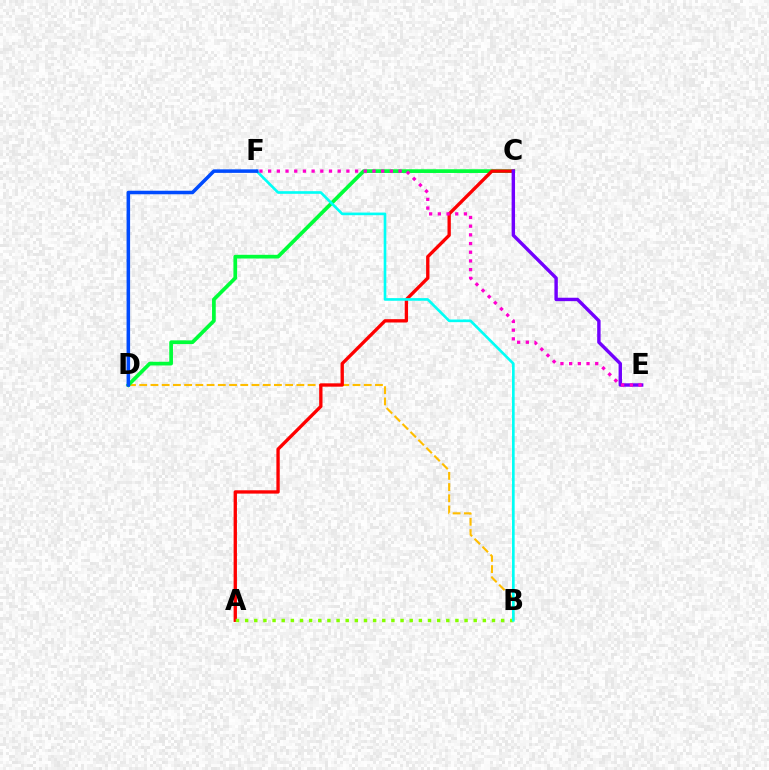{('B', 'D'): [{'color': '#ffbd00', 'line_style': 'dashed', 'thickness': 1.52}], ('C', 'D'): [{'color': '#00ff39', 'line_style': 'solid', 'thickness': 2.68}], ('A', 'C'): [{'color': '#ff0000', 'line_style': 'solid', 'thickness': 2.4}], ('A', 'B'): [{'color': '#84ff00', 'line_style': 'dotted', 'thickness': 2.48}], ('B', 'F'): [{'color': '#00fff6', 'line_style': 'solid', 'thickness': 1.9}], ('D', 'F'): [{'color': '#004bff', 'line_style': 'solid', 'thickness': 2.54}], ('C', 'E'): [{'color': '#7200ff', 'line_style': 'solid', 'thickness': 2.45}], ('E', 'F'): [{'color': '#ff00cf', 'line_style': 'dotted', 'thickness': 2.36}]}